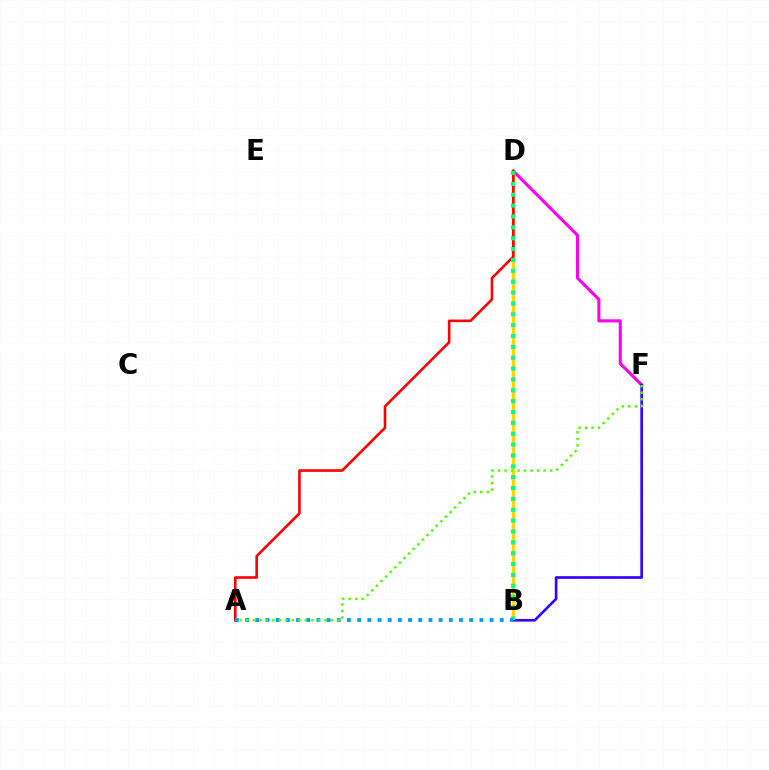{('D', 'F'): [{'color': '#ff00ed', 'line_style': 'solid', 'thickness': 2.22}], ('B', 'D'): [{'color': '#ffd500', 'line_style': 'solid', 'thickness': 2.42}, {'color': '#00ff86', 'line_style': 'dotted', 'thickness': 2.95}], ('B', 'F'): [{'color': '#3700ff', 'line_style': 'solid', 'thickness': 1.92}], ('A', 'D'): [{'color': '#ff0000', 'line_style': 'solid', 'thickness': 1.87}], ('A', 'B'): [{'color': '#009eff', 'line_style': 'dotted', 'thickness': 2.77}], ('A', 'F'): [{'color': '#4fff00', 'line_style': 'dotted', 'thickness': 1.77}]}